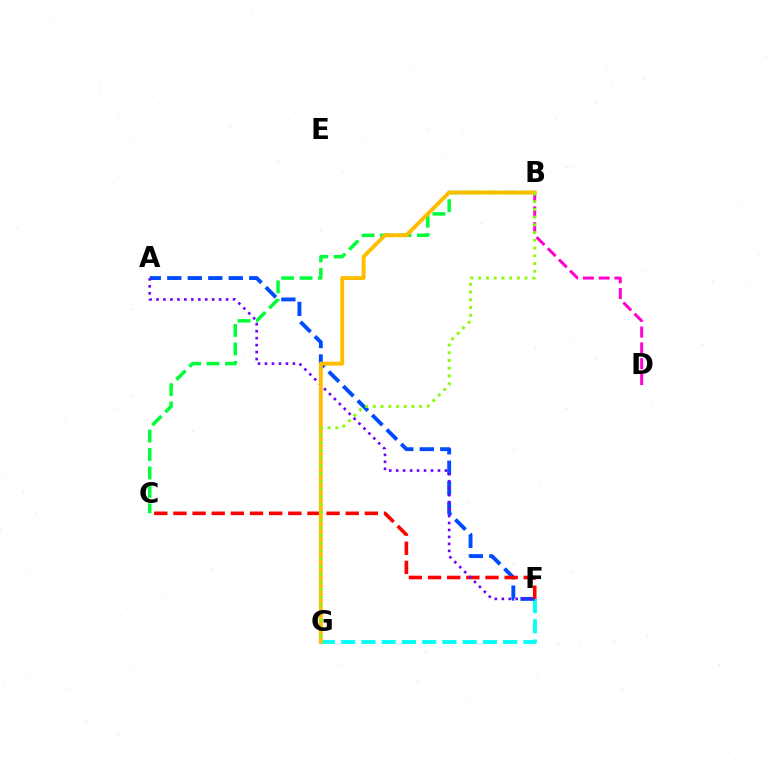{('F', 'G'): [{'color': '#00fff6', 'line_style': 'dashed', 'thickness': 2.75}], ('B', 'C'): [{'color': '#00ff39', 'line_style': 'dashed', 'thickness': 2.51}], ('A', 'F'): [{'color': '#004bff', 'line_style': 'dashed', 'thickness': 2.78}, {'color': '#7200ff', 'line_style': 'dotted', 'thickness': 1.89}], ('C', 'F'): [{'color': '#ff0000', 'line_style': 'dashed', 'thickness': 2.6}], ('B', 'D'): [{'color': '#ff00cf', 'line_style': 'dashed', 'thickness': 2.15}], ('B', 'G'): [{'color': '#ffbd00', 'line_style': 'solid', 'thickness': 2.82}, {'color': '#84ff00', 'line_style': 'dotted', 'thickness': 2.1}]}